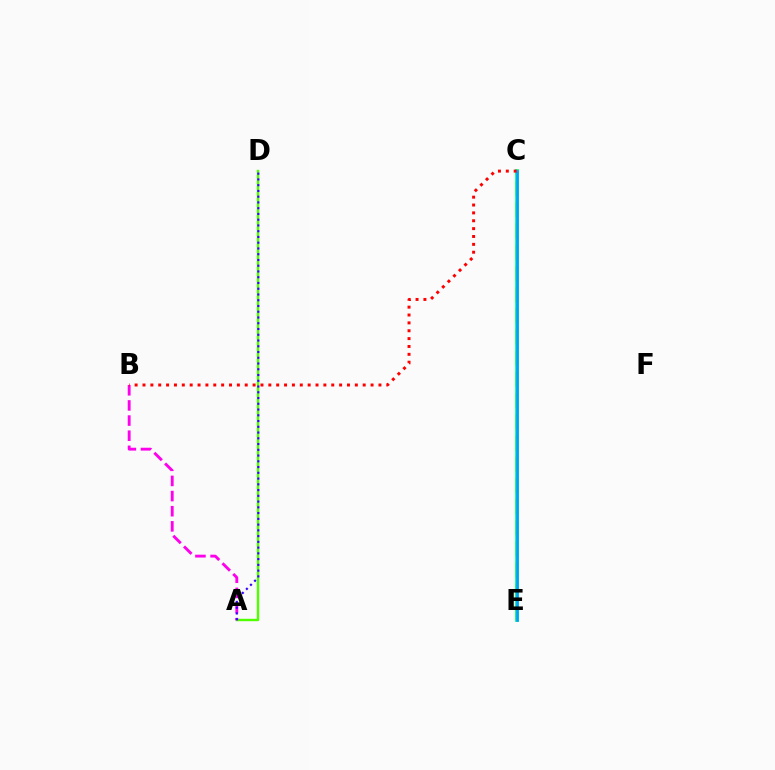{('C', 'E'): [{'color': '#ffd500', 'line_style': 'dashed', 'thickness': 2.88}, {'color': '#00ff86', 'line_style': 'solid', 'thickness': 2.71}, {'color': '#009eff', 'line_style': 'solid', 'thickness': 1.84}], ('A', 'D'): [{'color': '#4fff00', 'line_style': 'solid', 'thickness': 1.73}, {'color': '#3700ff', 'line_style': 'dotted', 'thickness': 1.56}], ('A', 'B'): [{'color': '#ff00ed', 'line_style': 'dashed', 'thickness': 2.06}], ('B', 'C'): [{'color': '#ff0000', 'line_style': 'dotted', 'thickness': 2.14}]}